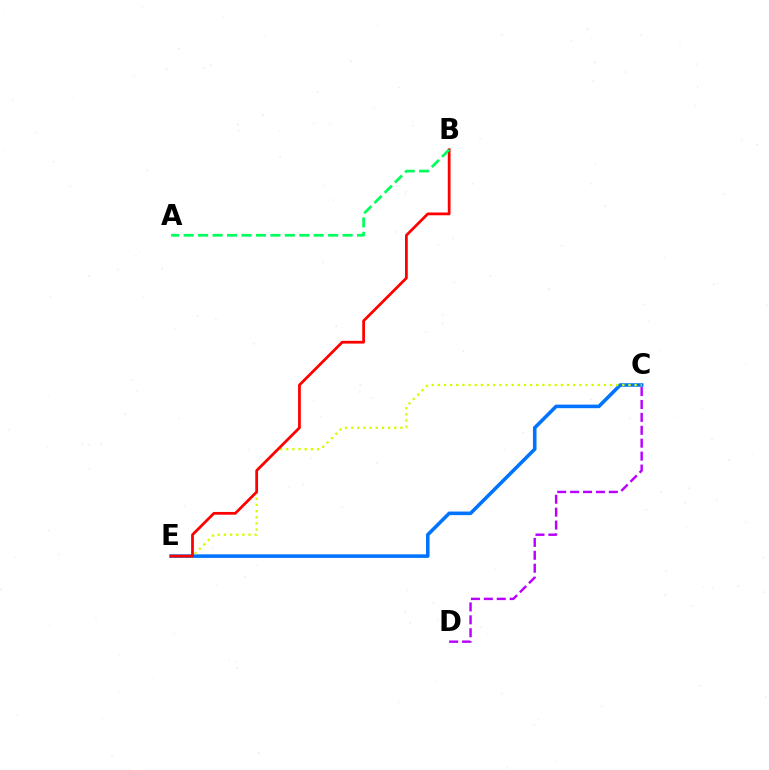{('C', 'E'): [{'color': '#0074ff', 'line_style': 'solid', 'thickness': 2.57}, {'color': '#d1ff00', 'line_style': 'dotted', 'thickness': 1.67}], ('B', 'E'): [{'color': '#ff0000', 'line_style': 'solid', 'thickness': 1.98}], ('A', 'B'): [{'color': '#00ff5c', 'line_style': 'dashed', 'thickness': 1.96}], ('C', 'D'): [{'color': '#b900ff', 'line_style': 'dashed', 'thickness': 1.75}]}